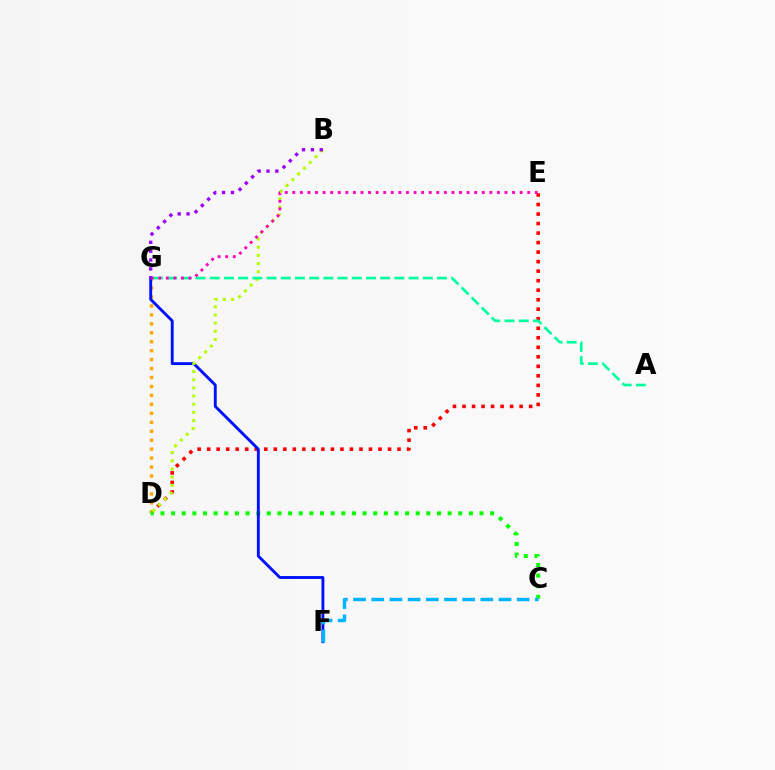{('D', 'E'): [{'color': '#ff0000', 'line_style': 'dotted', 'thickness': 2.59}], ('D', 'G'): [{'color': '#ffa500', 'line_style': 'dotted', 'thickness': 2.43}], ('C', 'D'): [{'color': '#08ff00', 'line_style': 'dotted', 'thickness': 2.89}], ('F', 'G'): [{'color': '#0010ff', 'line_style': 'solid', 'thickness': 2.07}], ('B', 'D'): [{'color': '#b3ff00', 'line_style': 'dotted', 'thickness': 2.22}], ('A', 'G'): [{'color': '#00ff9d', 'line_style': 'dashed', 'thickness': 1.93}], ('E', 'G'): [{'color': '#ff00bd', 'line_style': 'dotted', 'thickness': 2.06}], ('C', 'F'): [{'color': '#00b5ff', 'line_style': 'dashed', 'thickness': 2.47}], ('B', 'G'): [{'color': '#9b00ff', 'line_style': 'dotted', 'thickness': 2.41}]}